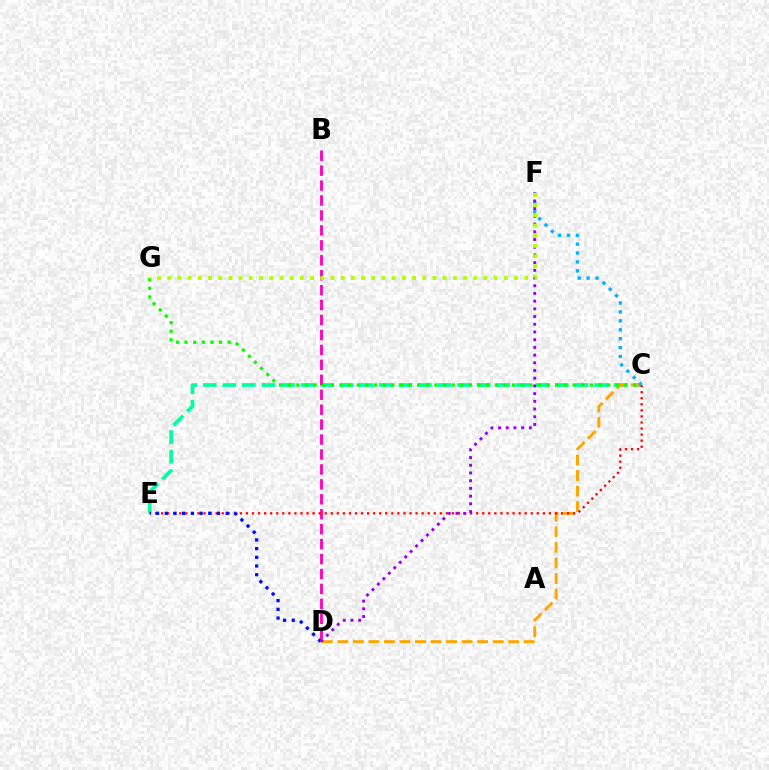{('C', 'E'): [{'color': '#00ff9d', 'line_style': 'dashed', 'thickness': 2.66}, {'color': '#ff0000', 'line_style': 'dotted', 'thickness': 1.65}], ('C', 'D'): [{'color': '#ffa500', 'line_style': 'dashed', 'thickness': 2.11}], ('B', 'D'): [{'color': '#ff00bd', 'line_style': 'dashed', 'thickness': 2.03}], ('C', 'F'): [{'color': '#00b5ff', 'line_style': 'dotted', 'thickness': 2.42}], ('D', 'E'): [{'color': '#0010ff', 'line_style': 'dotted', 'thickness': 2.36}], ('C', 'G'): [{'color': '#08ff00', 'line_style': 'dotted', 'thickness': 2.35}], ('D', 'F'): [{'color': '#9b00ff', 'line_style': 'dotted', 'thickness': 2.09}], ('F', 'G'): [{'color': '#b3ff00', 'line_style': 'dotted', 'thickness': 2.77}]}